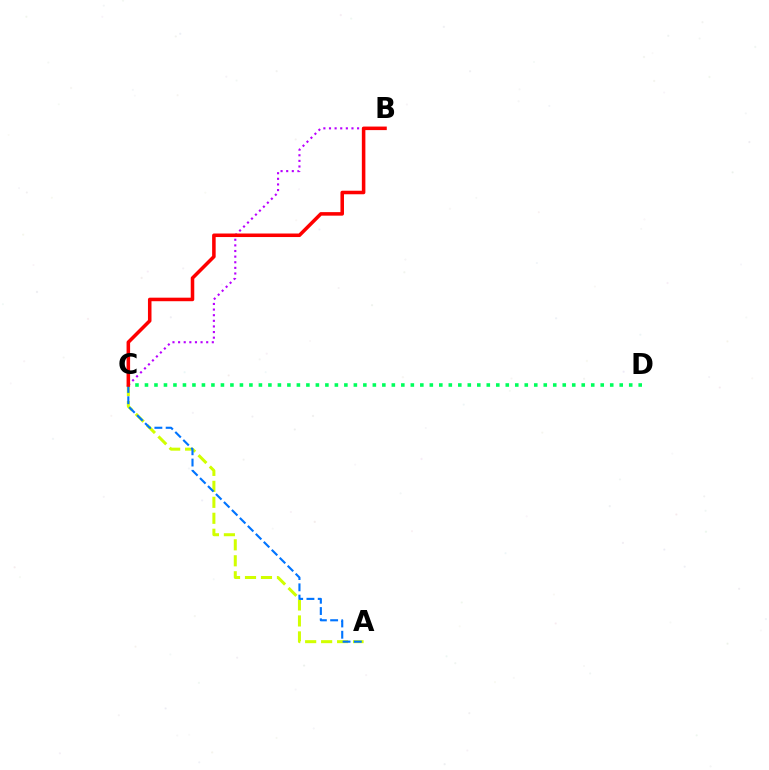{('A', 'C'): [{'color': '#d1ff00', 'line_style': 'dashed', 'thickness': 2.17}, {'color': '#0074ff', 'line_style': 'dashed', 'thickness': 1.53}], ('B', 'C'): [{'color': '#b900ff', 'line_style': 'dotted', 'thickness': 1.53}, {'color': '#ff0000', 'line_style': 'solid', 'thickness': 2.55}], ('C', 'D'): [{'color': '#00ff5c', 'line_style': 'dotted', 'thickness': 2.58}]}